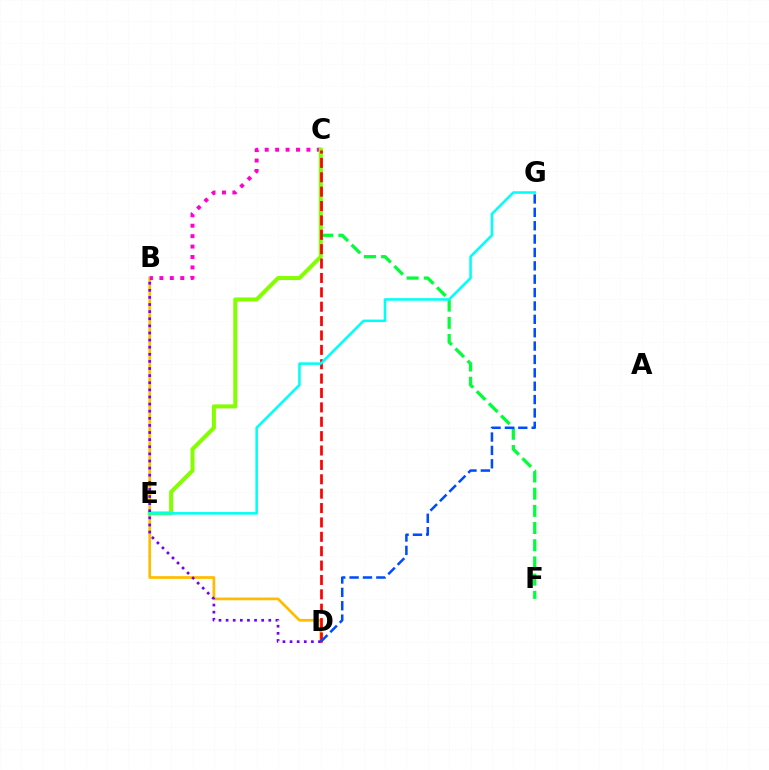{('C', 'F'): [{'color': '#00ff39', 'line_style': 'dashed', 'thickness': 2.34}], ('B', 'D'): [{'color': '#ffbd00', 'line_style': 'solid', 'thickness': 1.97}, {'color': '#7200ff', 'line_style': 'dotted', 'thickness': 1.93}], ('B', 'C'): [{'color': '#ff00cf', 'line_style': 'dotted', 'thickness': 2.83}], ('C', 'E'): [{'color': '#84ff00', 'line_style': 'solid', 'thickness': 2.88}], ('C', 'D'): [{'color': '#ff0000', 'line_style': 'dashed', 'thickness': 1.95}], ('D', 'G'): [{'color': '#004bff', 'line_style': 'dashed', 'thickness': 1.82}], ('E', 'G'): [{'color': '#00fff6', 'line_style': 'solid', 'thickness': 1.83}]}